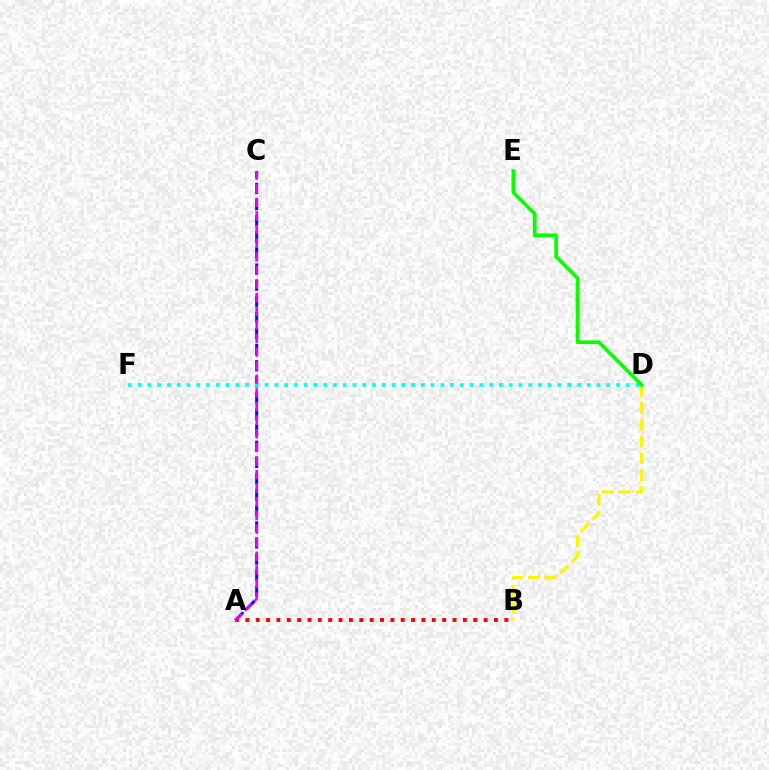{('A', 'C'): [{'color': '#0010ff', 'line_style': 'dashed', 'thickness': 2.19}, {'color': '#ee00ff', 'line_style': 'dashed', 'thickness': 1.85}], ('A', 'B'): [{'color': '#ff0000', 'line_style': 'dotted', 'thickness': 2.81}], ('D', 'F'): [{'color': '#00fff6', 'line_style': 'dotted', 'thickness': 2.65}], ('B', 'D'): [{'color': '#fcf500', 'line_style': 'dashed', 'thickness': 2.29}], ('D', 'E'): [{'color': '#08ff00', 'line_style': 'solid', 'thickness': 2.66}]}